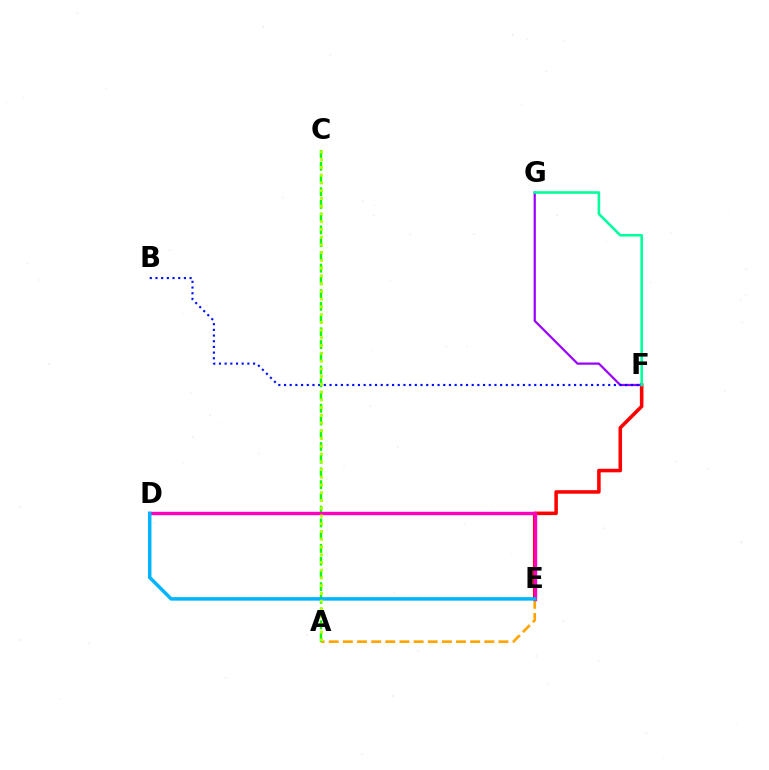{('A', 'E'): [{'color': '#ffa500', 'line_style': 'dashed', 'thickness': 1.92}], ('E', 'F'): [{'color': '#ff0000', 'line_style': 'solid', 'thickness': 2.55}], ('F', 'G'): [{'color': '#9b00ff', 'line_style': 'solid', 'thickness': 1.61}, {'color': '#00ff9d', 'line_style': 'solid', 'thickness': 1.86}], ('B', 'F'): [{'color': '#0010ff', 'line_style': 'dotted', 'thickness': 1.55}], ('A', 'C'): [{'color': '#08ff00', 'line_style': 'dashed', 'thickness': 1.73}, {'color': '#b3ff00', 'line_style': 'dotted', 'thickness': 2.1}], ('D', 'E'): [{'color': '#ff00bd', 'line_style': 'solid', 'thickness': 2.44}, {'color': '#00b5ff', 'line_style': 'solid', 'thickness': 2.52}]}